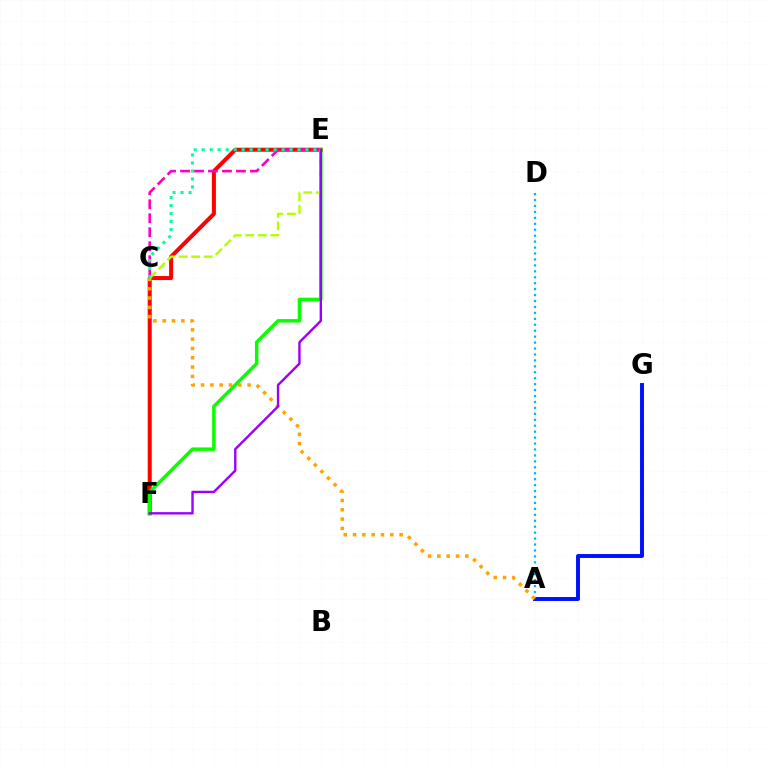{('A', 'D'): [{'color': '#00b5ff', 'line_style': 'dotted', 'thickness': 1.61}], ('E', 'F'): [{'color': '#ff0000', 'line_style': 'solid', 'thickness': 2.9}, {'color': '#08ff00', 'line_style': 'solid', 'thickness': 2.51}, {'color': '#9b00ff', 'line_style': 'solid', 'thickness': 1.72}], ('A', 'G'): [{'color': '#0010ff', 'line_style': 'solid', 'thickness': 2.83}], ('C', 'E'): [{'color': '#ff00bd', 'line_style': 'dashed', 'thickness': 1.9}, {'color': '#b3ff00', 'line_style': 'dashed', 'thickness': 1.71}, {'color': '#00ff9d', 'line_style': 'dotted', 'thickness': 2.17}], ('A', 'C'): [{'color': '#ffa500', 'line_style': 'dotted', 'thickness': 2.53}]}